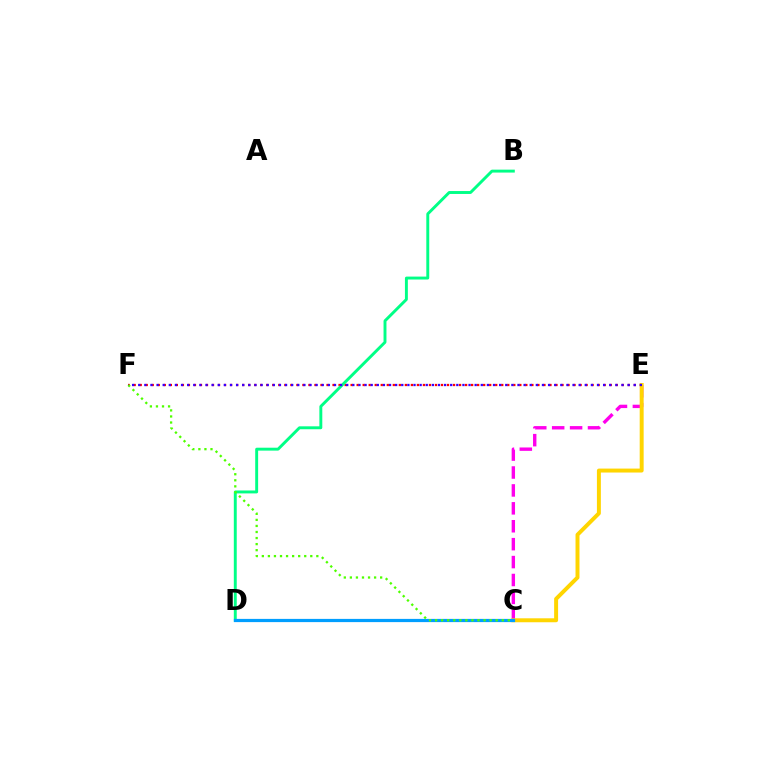{('E', 'F'): [{'color': '#ff0000', 'line_style': 'dotted', 'thickness': 1.64}, {'color': '#3700ff', 'line_style': 'dotted', 'thickness': 1.66}], ('C', 'E'): [{'color': '#ff00ed', 'line_style': 'dashed', 'thickness': 2.43}, {'color': '#ffd500', 'line_style': 'solid', 'thickness': 2.85}], ('B', 'D'): [{'color': '#00ff86', 'line_style': 'solid', 'thickness': 2.1}], ('C', 'D'): [{'color': '#009eff', 'line_style': 'solid', 'thickness': 2.32}], ('C', 'F'): [{'color': '#4fff00', 'line_style': 'dotted', 'thickness': 1.65}]}